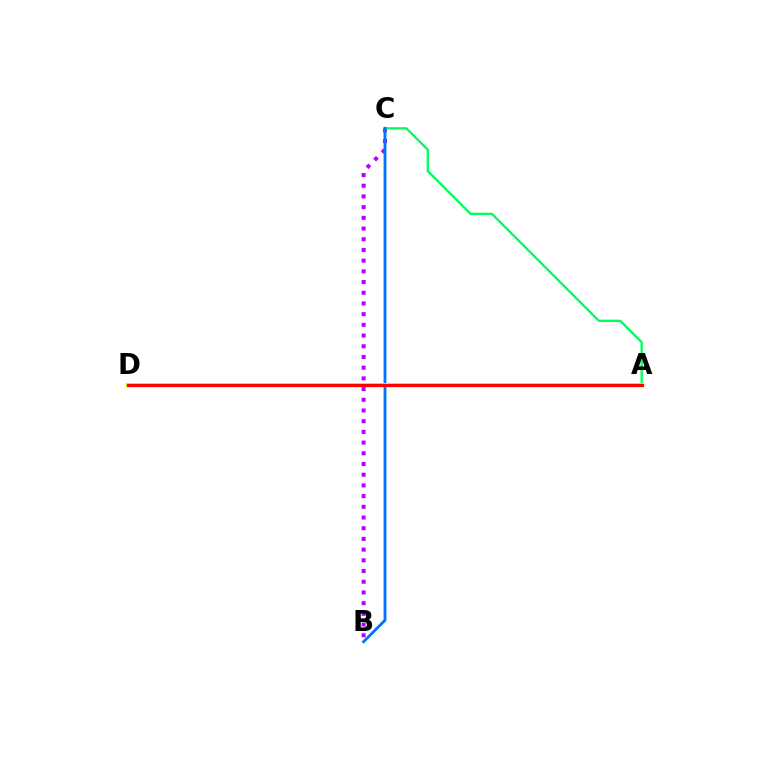{('B', 'C'): [{'color': '#b900ff', 'line_style': 'dotted', 'thickness': 2.91}, {'color': '#0074ff', 'line_style': 'solid', 'thickness': 2.04}], ('A', 'C'): [{'color': '#00ff5c', 'line_style': 'solid', 'thickness': 1.68}], ('A', 'D'): [{'color': '#d1ff00', 'line_style': 'solid', 'thickness': 2.88}, {'color': '#ff0000', 'line_style': 'solid', 'thickness': 2.31}]}